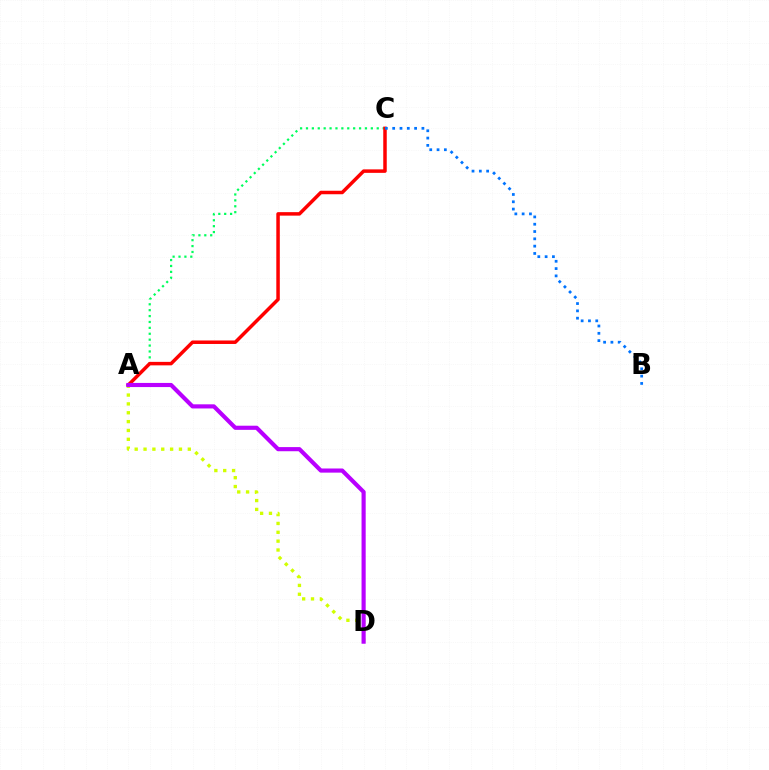{('A', 'C'): [{'color': '#00ff5c', 'line_style': 'dotted', 'thickness': 1.6}, {'color': '#ff0000', 'line_style': 'solid', 'thickness': 2.51}], ('A', 'D'): [{'color': '#d1ff00', 'line_style': 'dotted', 'thickness': 2.41}, {'color': '#b900ff', 'line_style': 'solid', 'thickness': 2.98}], ('B', 'C'): [{'color': '#0074ff', 'line_style': 'dotted', 'thickness': 1.98}]}